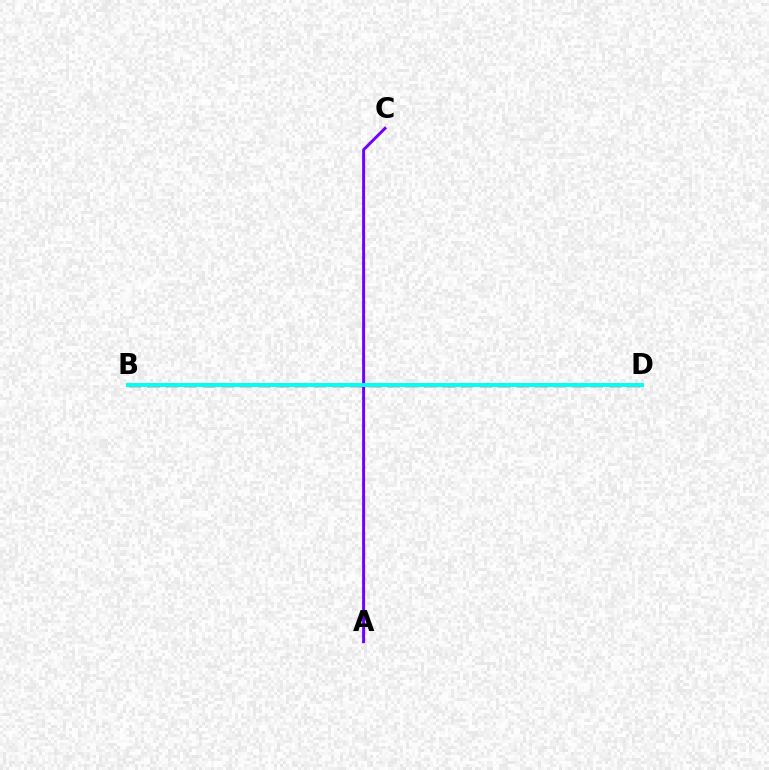{('B', 'D'): [{'color': '#ff0000', 'line_style': 'dashed', 'thickness': 2.51}, {'color': '#84ff00', 'line_style': 'solid', 'thickness': 1.77}, {'color': '#00fff6', 'line_style': 'solid', 'thickness': 2.85}], ('A', 'C'): [{'color': '#7200ff', 'line_style': 'solid', 'thickness': 2.14}]}